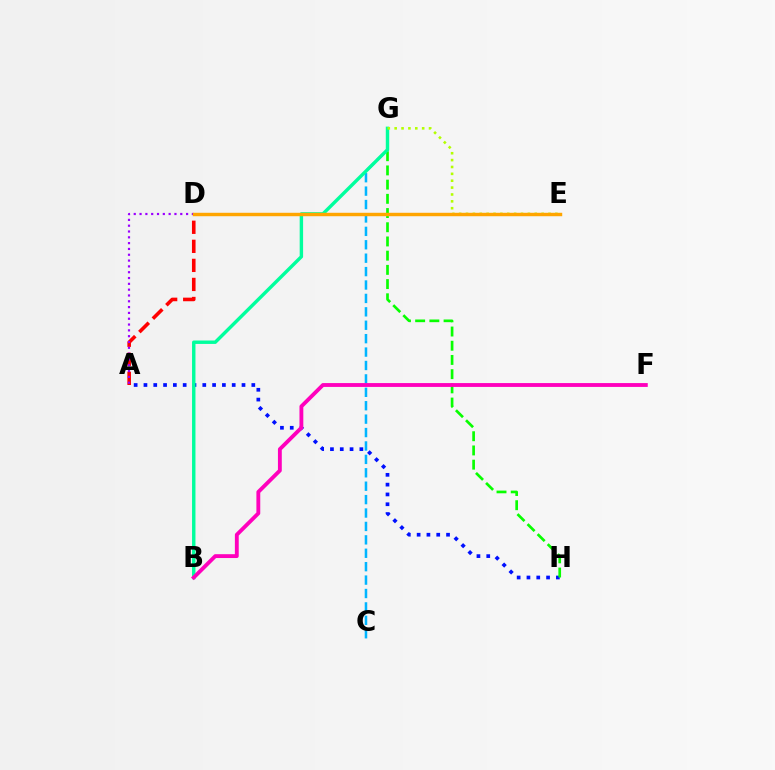{('A', 'D'): [{'color': '#ff0000', 'line_style': 'dashed', 'thickness': 2.59}, {'color': '#9b00ff', 'line_style': 'dotted', 'thickness': 1.58}], ('C', 'G'): [{'color': '#00b5ff', 'line_style': 'dashed', 'thickness': 1.82}], ('A', 'H'): [{'color': '#0010ff', 'line_style': 'dotted', 'thickness': 2.66}], ('G', 'H'): [{'color': '#08ff00', 'line_style': 'dashed', 'thickness': 1.93}], ('B', 'G'): [{'color': '#00ff9d', 'line_style': 'solid', 'thickness': 2.46}], ('E', 'G'): [{'color': '#b3ff00', 'line_style': 'dotted', 'thickness': 1.87}], ('D', 'E'): [{'color': '#ffa500', 'line_style': 'solid', 'thickness': 2.47}], ('B', 'F'): [{'color': '#ff00bd', 'line_style': 'solid', 'thickness': 2.77}]}